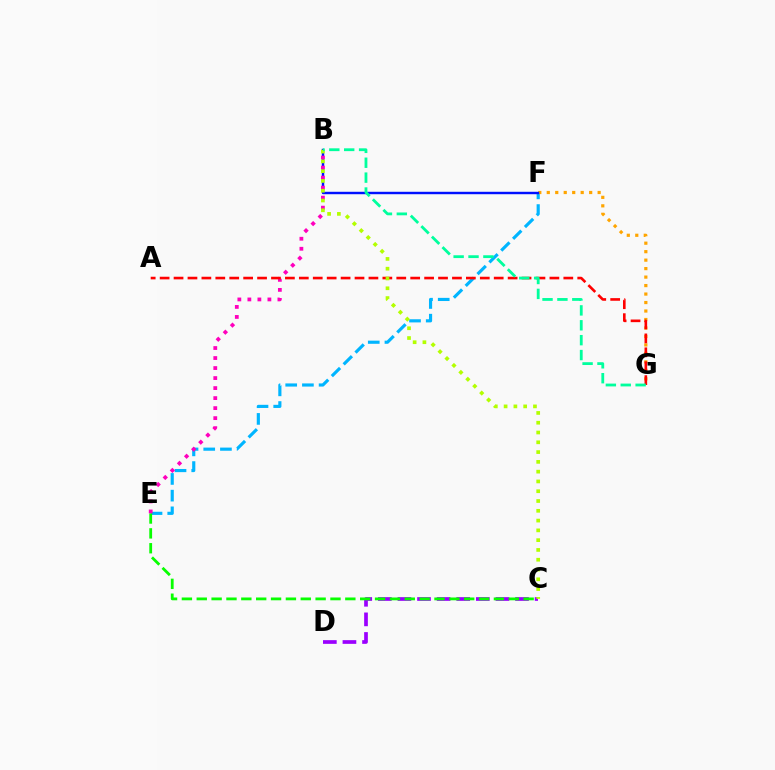{('C', 'D'): [{'color': '#9b00ff', 'line_style': 'dashed', 'thickness': 2.66}], ('E', 'F'): [{'color': '#00b5ff', 'line_style': 'dashed', 'thickness': 2.27}], ('F', 'G'): [{'color': '#ffa500', 'line_style': 'dotted', 'thickness': 2.3}], ('B', 'F'): [{'color': '#0010ff', 'line_style': 'solid', 'thickness': 1.75}], ('C', 'E'): [{'color': '#08ff00', 'line_style': 'dashed', 'thickness': 2.02}], ('B', 'E'): [{'color': '#ff00bd', 'line_style': 'dotted', 'thickness': 2.72}], ('A', 'G'): [{'color': '#ff0000', 'line_style': 'dashed', 'thickness': 1.89}], ('B', 'C'): [{'color': '#b3ff00', 'line_style': 'dotted', 'thickness': 2.66}], ('B', 'G'): [{'color': '#00ff9d', 'line_style': 'dashed', 'thickness': 2.02}]}